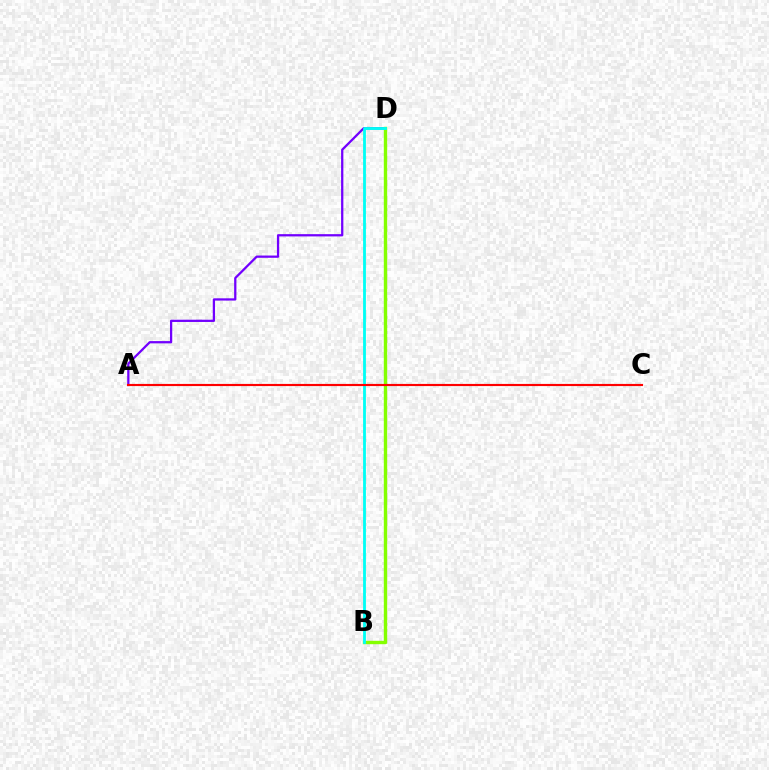{('A', 'D'): [{'color': '#7200ff', 'line_style': 'solid', 'thickness': 1.63}], ('B', 'D'): [{'color': '#84ff00', 'line_style': 'solid', 'thickness': 2.44}, {'color': '#00fff6', 'line_style': 'solid', 'thickness': 2.03}], ('A', 'C'): [{'color': '#ff0000', 'line_style': 'solid', 'thickness': 1.55}]}